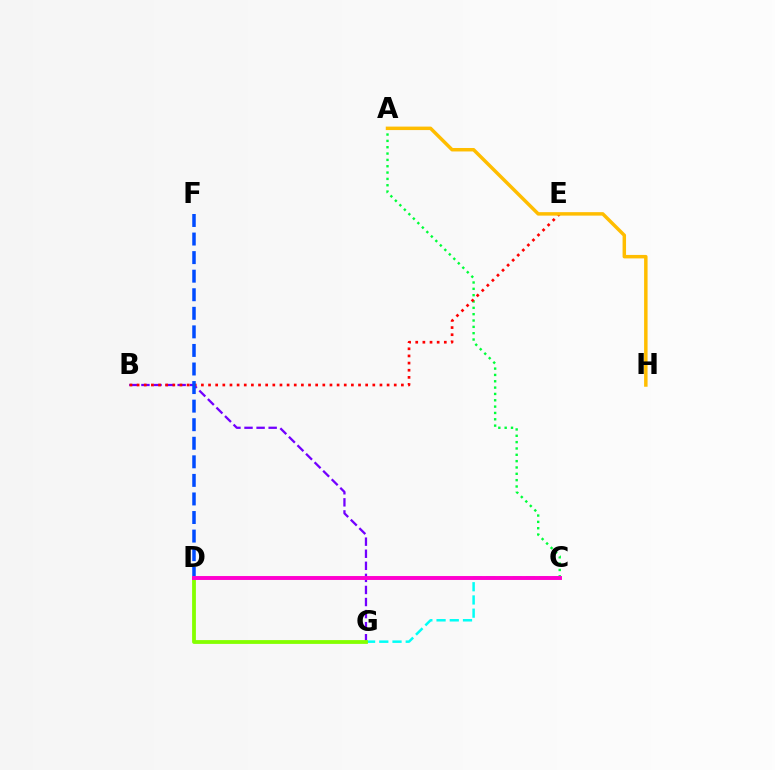{('A', 'C'): [{'color': '#00ff39', 'line_style': 'dotted', 'thickness': 1.72}], ('B', 'G'): [{'color': '#7200ff', 'line_style': 'dashed', 'thickness': 1.64}], ('C', 'G'): [{'color': '#00fff6', 'line_style': 'dashed', 'thickness': 1.8}], ('B', 'E'): [{'color': '#ff0000', 'line_style': 'dotted', 'thickness': 1.94}], ('A', 'H'): [{'color': '#ffbd00', 'line_style': 'solid', 'thickness': 2.5}], ('D', 'F'): [{'color': '#004bff', 'line_style': 'dashed', 'thickness': 2.52}], ('D', 'G'): [{'color': '#84ff00', 'line_style': 'solid', 'thickness': 2.73}], ('C', 'D'): [{'color': '#ff00cf', 'line_style': 'solid', 'thickness': 2.82}]}